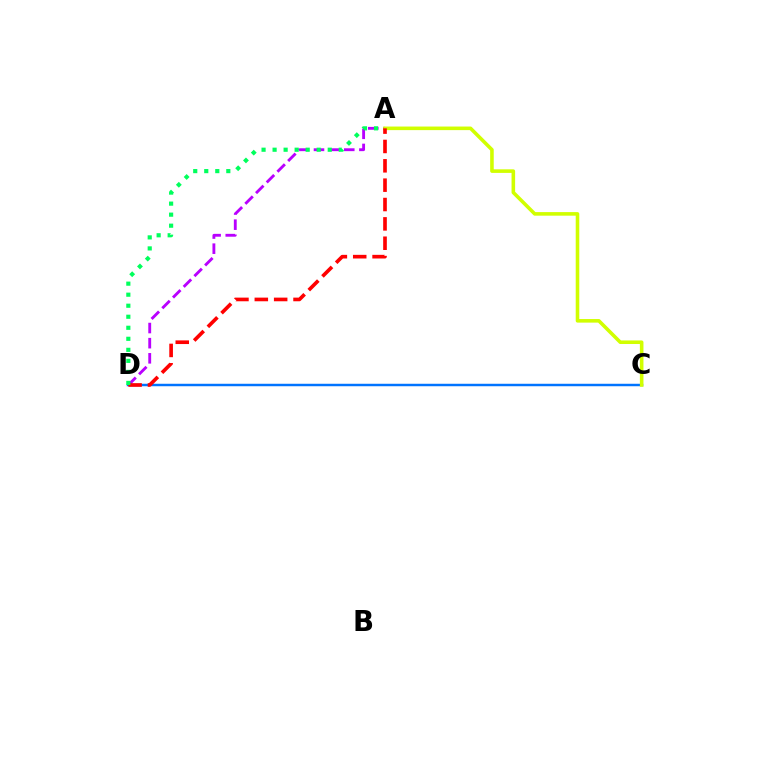{('A', 'D'): [{'color': '#b900ff', 'line_style': 'dashed', 'thickness': 2.06}, {'color': '#ff0000', 'line_style': 'dashed', 'thickness': 2.63}, {'color': '#00ff5c', 'line_style': 'dotted', 'thickness': 3.0}], ('C', 'D'): [{'color': '#0074ff', 'line_style': 'solid', 'thickness': 1.77}], ('A', 'C'): [{'color': '#d1ff00', 'line_style': 'solid', 'thickness': 2.58}]}